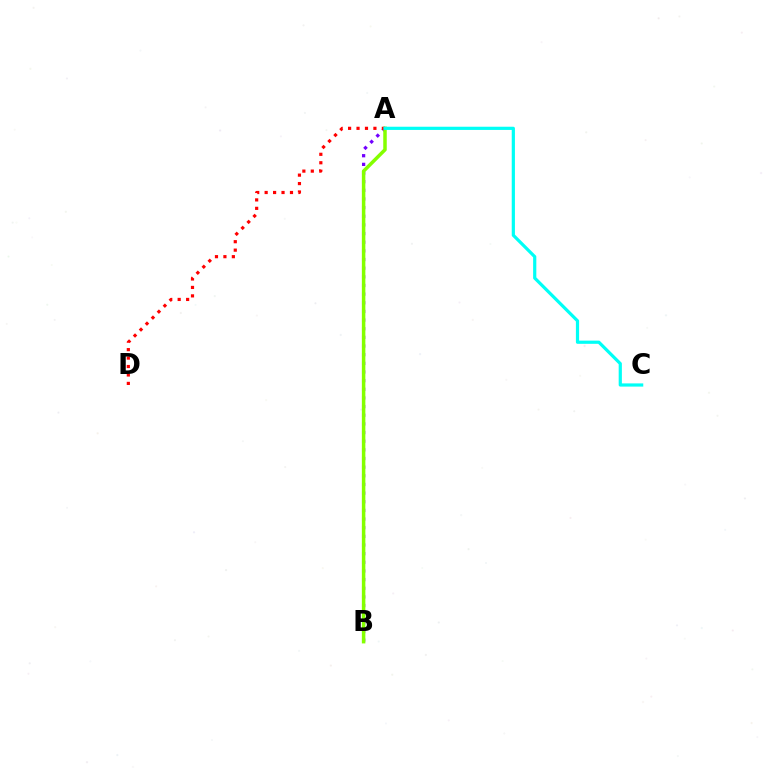{('A', 'B'): [{'color': '#7200ff', 'line_style': 'dotted', 'thickness': 2.35}, {'color': '#84ff00', 'line_style': 'solid', 'thickness': 2.52}], ('A', 'D'): [{'color': '#ff0000', 'line_style': 'dotted', 'thickness': 2.29}], ('A', 'C'): [{'color': '#00fff6', 'line_style': 'solid', 'thickness': 2.31}]}